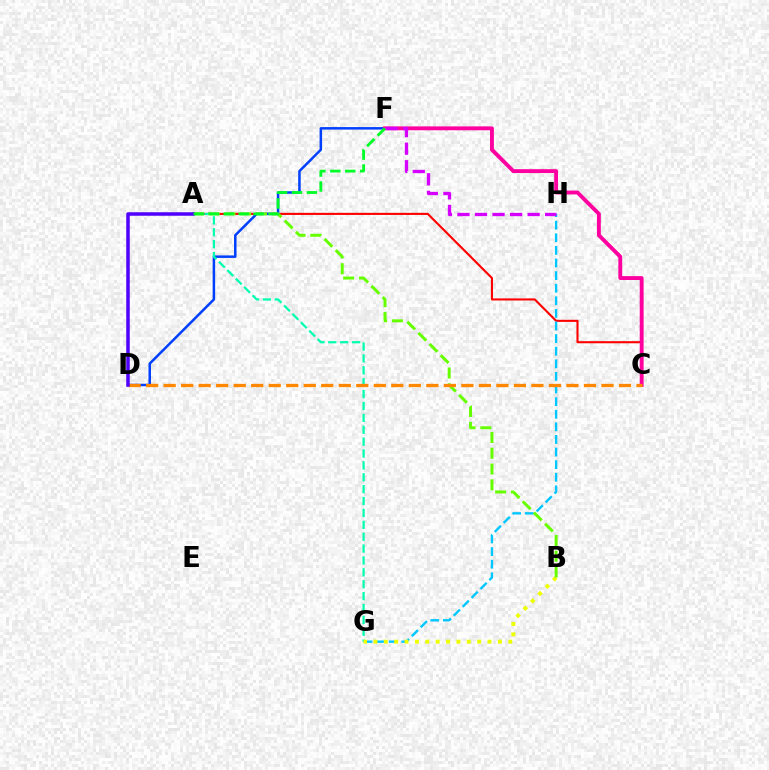{('A', 'C'): [{'color': '#ff0000', 'line_style': 'solid', 'thickness': 1.51}], ('D', 'F'): [{'color': '#003fff', 'line_style': 'solid', 'thickness': 1.8}], ('G', 'H'): [{'color': '#00c7ff', 'line_style': 'dashed', 'thickness': 1.71}], ('A', 'G'): [{'color': '#00ffaf', 'line_style': 'dashed', 'thickness': 1.61}], ('B', 'G'): [{'color': '#eeff00', 'line_style': 'dotted', 'thickness': 2.82}], ('C', 'F'): [{'color': '#ff00a0', 'line_style': 'solid', 'thickness': 2.79}], ('A', 'B'): [{'color': '#66ff00', 'line_style': 'dashed', 'thickness': 2.14}], ('C', 'D'): [{'color': '#ff8800', 'line_style': 'dashed', 'thickness': 2.38}], ('F', 'H'): [{'color': '#d600ff', 'line_style': 'dashed', 'thickness': 2.38}], ('A', 'D'): [{'color': '#4f00ff', 'line_style': 'solid', 'thickness': 2.53}], ('A', 'F'): [{'color': '#00ff27', 'line_style': 'dashed', 'thickness': 2.03}]}